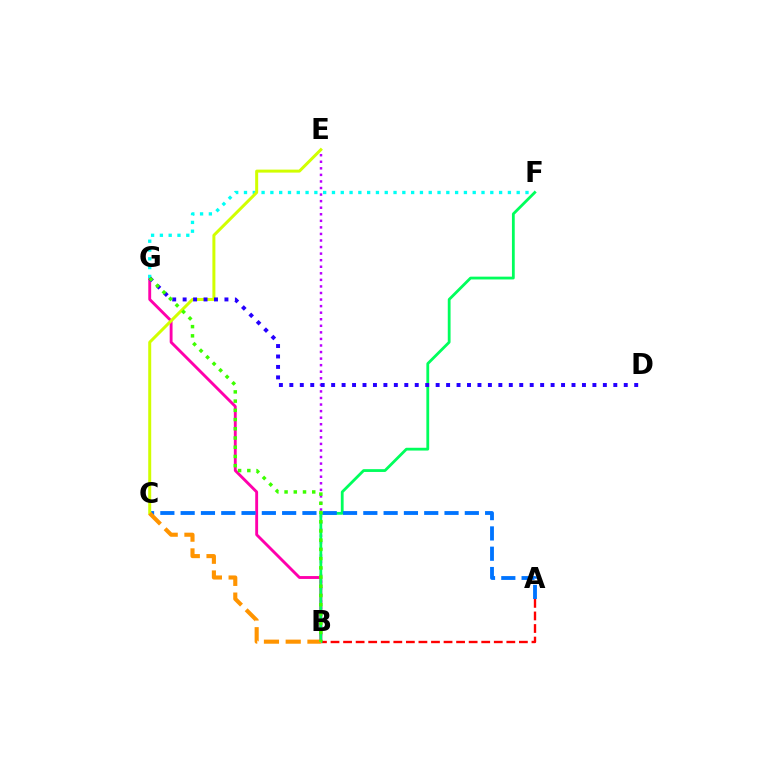{('B', 'G'): [{'color': '#ff00ac', 'line_style': 'solid', 'thickness': 2.07}, {'color': '#3dff00', 'line_style': 'dotted', 'thickness': 2.51}], ('B', 'E'): [{'color': '#b900ff', 'line_style': 'dotted', 'thickness': 1.78}], ('A', 'B'): [{'color': '#ff0000', 'line_style': 'dashed', 'thickness': 1.71}], ('F', 'G'): [{'color': '#00fff6', 'line_style': 'dotted', 'thickness': 2.39}], ('B', 'F'): [{'color': '#00ff5c', 'line_style': 'solid', 'thickness': 2.01}], ('A', 'C'): [{'color': '#0074ff', 'line_style': 'dashed', 'thickness': 2.76}], ('C', 'E'): [{'color': '#d1ff00', 'line_style': 'solid', 'thickness': 2.15}], ('B', 'C'): [{'color': '#ff9400', 'line_style': 'dashed', 'thickness': 2.95}], ('D', 'G'): [{'color': '#2500ff', 'line_style': 'dotted', 'thickness': 2.84}]}